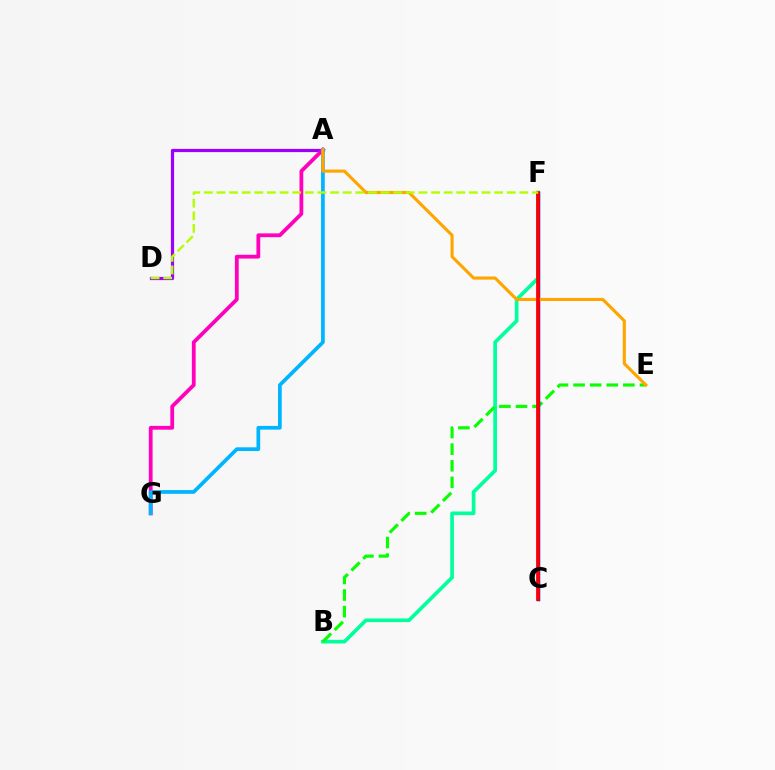{('B', 'F'): [{'color': '#00ff9d', 'line_style': 'solid', 'thickness': 2.64}], ('A', 'D'): [{'color': '#9b00ff', 'line_style': 'solid', 'thickness': 2.32}], ('A', 'G'): [{'color': '#ff00bd', 'line_style': 'solid', 'thickness': 2.73}, {'color': '#00b5ff', 'line_style': 'solid', 'thickness': 2.68}], ('B', 'E'): [{'color': '#08ff00', 'line_style': 'dashed', 'thickness': 2.26}], ('C', 'F'): [{'color': '#0010ff', 'line_style': 'solid', 'thickness': 2.51}, {'color': '#ff0000', 'line_style': 'solid', 'thickness': 2.67}], ('A', 'E'): [{'color': '#ffa500', 'line_style': 'solid', 'thickness': 2.24}], ('D', 'F'): [{'color': '#b3ff00', 'line_style': 'dashed', 'thickness': 1.71}]}